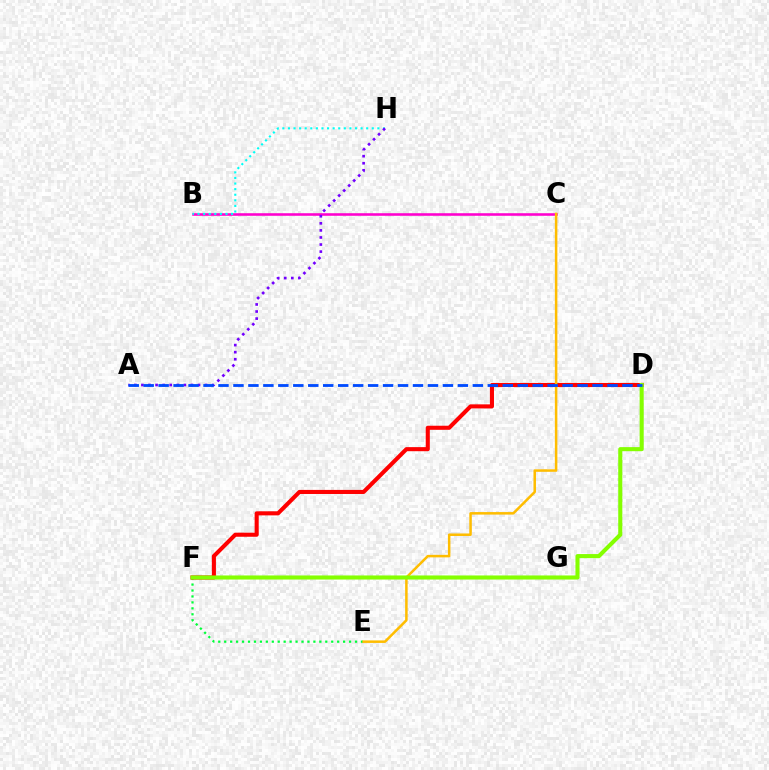{('E', 'F'): [{'color': '#00ff39', 'line_style': 'dotted', 'thickness': 1.62}], ('B', 'C'): [{'color': '#ff00cf', 'line_style': 'solid', 'thickness': 1.85}], ('D', 'F'): [{'color': '#ff0000', 'line_style': 'solid', 'thickness': 2.94}, {'color': '#84ff00', 'line_style': 'solid', 'thickness': 2.94}], ('B', 'H'): [{'color': '#00fff6', 'line_style': 'dotted', 'thickness': 1.52}], ('A', 'H'): [{'color': '#7200ff', 'line_style': 'dotted', 'thickness': 1.92}], ('C', 'E'): [{'color': '#ffbd00', 'line_style': 'solid', 'thickness': 1.81}], ('A', 'D'): [{'color': '#004bff', 'line_style': 'dashed', 'thickness': 2.03}]}